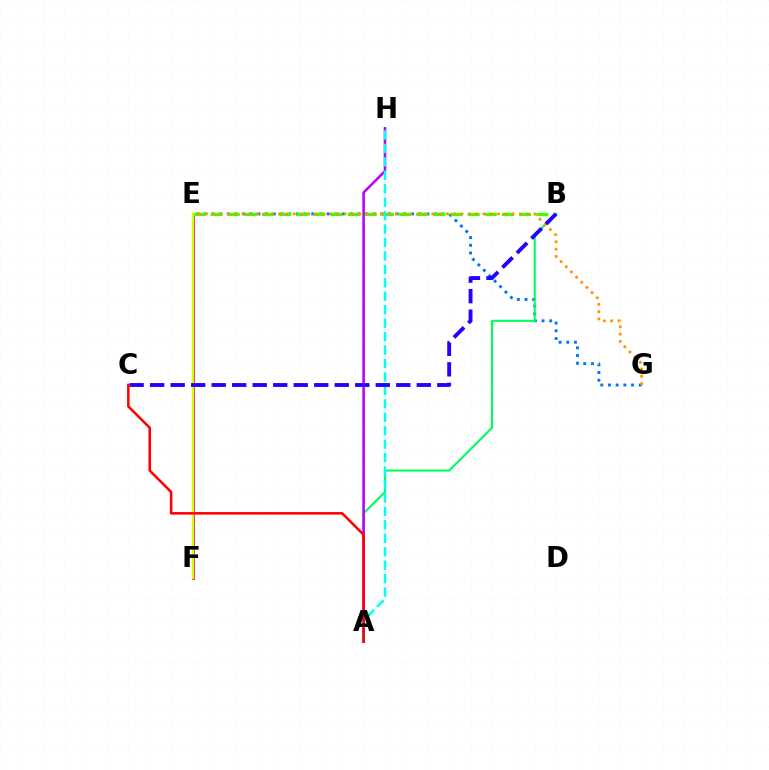{('E', 'F'): [{'color': '#ff00ac', 'line_style': 'solid', 'thickness': 2.1}, {'color': '#d1ff00', 'line_style': 'solid', 'thickness': 1.75}], ('E', 'G'): [{'color': '#0074ff', 'line_style': 'dotted', 'thickness': 2.09}, {'color': '#ff9400', 'line_style': 'dotted', 'thickness': 1.98}], ('B', 'E'): [{'color': '#3dff00', 'line_style': 'dashed', 'thickness': 2.33}], ('A', 'B'): [{'color': '#00ff5c', 'line_style': 'solid', 'thickness': 1.51}], ('A', 'H'): [{'color': '#b900ff', 'line_style': 'solid', 'thickness': 1.84}, {'color': '#00fff6', 'line_style': 'dashed', 'thickness': 1.83}], ('B', 'C'): [{'color': '#2500ff', 'line_style': 'dashed', 'thickness': 2.79}], ('A', 'C'): [{'color': '#ff0000', 'line_style': 'solid', 'thickness': 1.84}]}